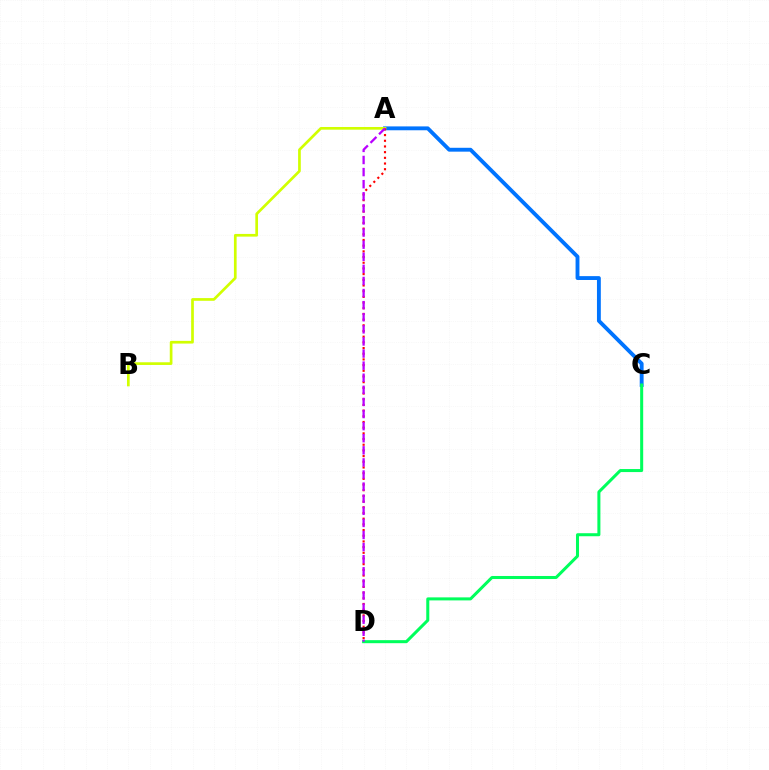{('A', 'C'): [{'color': '#0074ff', 'line_style': 'solid', 'thickness': 2.78}], ('A', 'B'): [{'color': '#d1ff00', 'line_style': 'solid', 'thickness': 1.94}], ('C', 'D'): [{'color': '#00ff5c', 'line_style': 'solid', 'thickness': 2.18}], ('A', 'D'): [{'color': '#ff0000', 'line_style': 'dotted', 'thickness': 1.55}, {'color': '#b900ff', 'line_style': 'dashed', 'thickness': 1.64}]}